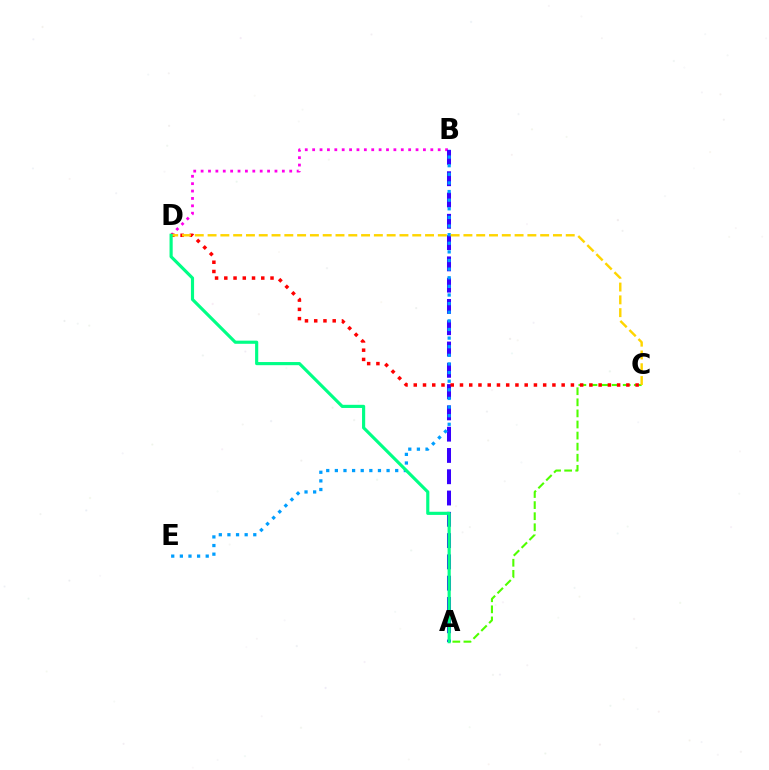{('B', 'D'): [{'color': '#ff00ed', 'line_style': 'dotted', 'thickness': 2.01}], ('A', 'B'): [{'color': '#3700ff', 'line_style': 'dashed', 'thickness': 2.89}], ('A', 'C'): [{'color': '#4fff00', 'line_style': 'dashed', 'thickness': 1.51}], ('B', 'E'): [{'color': '#009eff', 'line_style': 'dotted', 'thickness': 2.34}], ('C', 'D'): [{'color': '#ff0000', 'line_style': 'dotted', 'thickness': 2.51}, {'color': '#ffd500', 'line_style': 'dashed', 'thickness': 1.74}], ('A', 'D'): [{'color': '#00ff86', 'line_style': 'solid', 'thickness': 2.27}]}